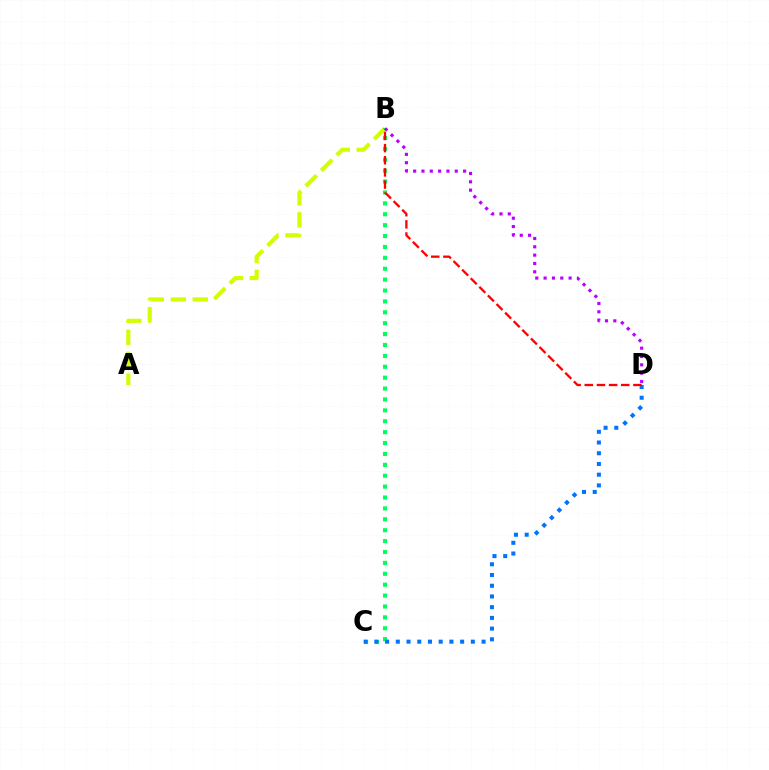{('A', 'B'): [{'color': '#d1ff00', 'line_style': 'dashed', 'thickness': 2.98}], ('B', 'C'): [{'color': '#00ff5c', 'line_style': 'dotted', 'thickness': 2.96}], ('C', 'D'): [{'color': '#0074ff', 'line_style': 'dotted', 'thickness': 2.91}], ('B', 'D'): [{'color': '#b900ff', 'line_style': 'dotted', 'thickness': 2.26}, {'color': '#ff0000', 'line_style': 'dashed', 'thickness': 1.65}]}